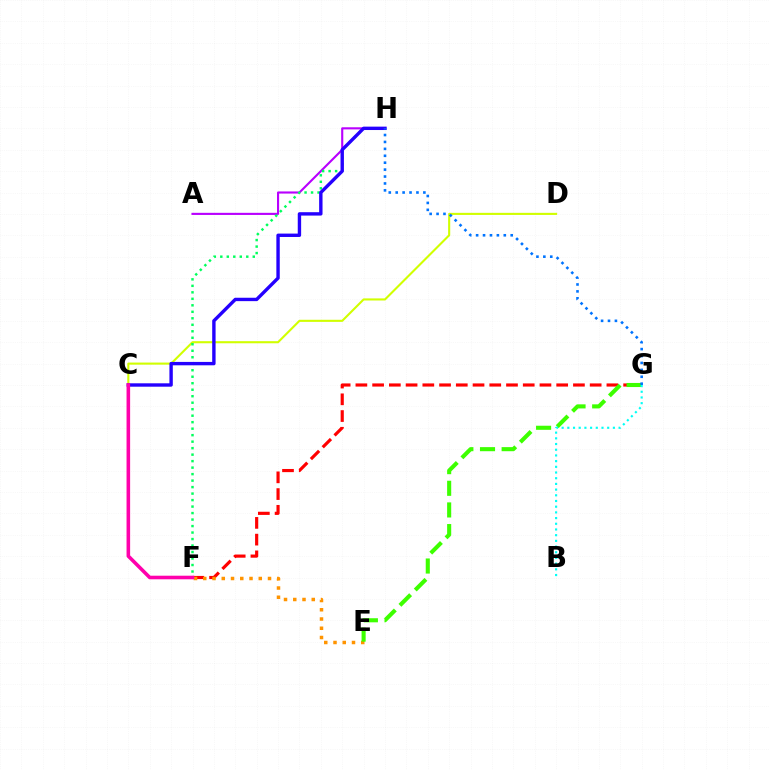{('C', 'D'): [{'color': '#d1ff00', 'line_style': 'solid', 'thickness': 1.51}], ('A', 'H'): [{'color': '#b900ff', 'line_style': 'solid', 'thickness': 1.53}], ('F', 'G'): [{'color': '#ff0000', 'line_style': 'dashed', 'thickness': 2.27}], ('E', 'F'): [{'color': '#ff9400', 'line_style': 'dotted', 'thickness': 2.51}], ('F', 'H'): [{'color': '#00ff5c', 'line_style': 'dotted', 'thickness': 1.76}], ('E', 'G'): [{'color': '#3dff00', 'line_style': 'dashed', 'thickness': 2.94}], ('B', 'G'): [{'color': '#00fff6', 'line_style': 'dotted', 'thickness': 1.55}], ('C', 'H'): [{'color': '#2500ff', 'line_style': 'solid', 'thickness': 2.44}], ('G', 'H'): [{'color': '#0074ff', 'line_style': 'dotted', 'thickness': 1.88}], ('C', 'F'): [{'color': '#ff00ac', 'line_style': 'solid', 'thickness': 2.58}]}